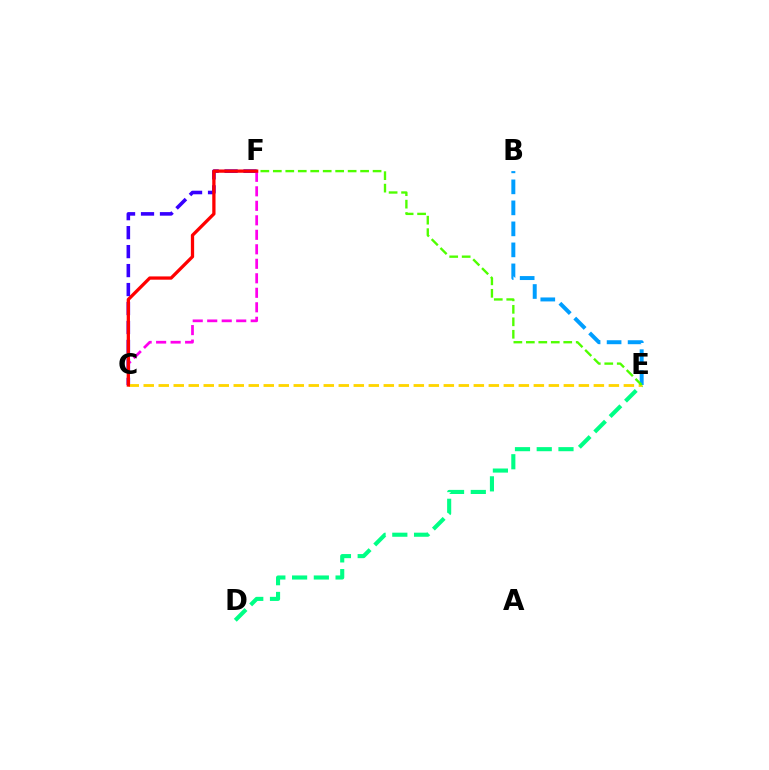{('D', 'E'): [{'color': '#00ff86', 'line_style': 'dashed', 'thickness': 2.95}], ('C', 'F'): [{'color': '#3700ff', 'line_style': 'dashed', 'thickness': 2.58}, {'color': '#ff00ed', 'line_style': 'dashed', 'thickness': 1.97}, {'color': '#ff0000', 'line_style': 'solid', 'thickness': 2.36}], ('C', 'E'): [{'color': '#ffd500', 'line_style': 'dashed', 'thickness': 2.04}], ('B', 'E'): [{'color': '#009eff', 'line_style': 'dashed', 'thickness': 2.85}], ('E', 'F'): [{'color': '#4fff00', 'line_style': 'dashed', 'thickness': 1.69}]}